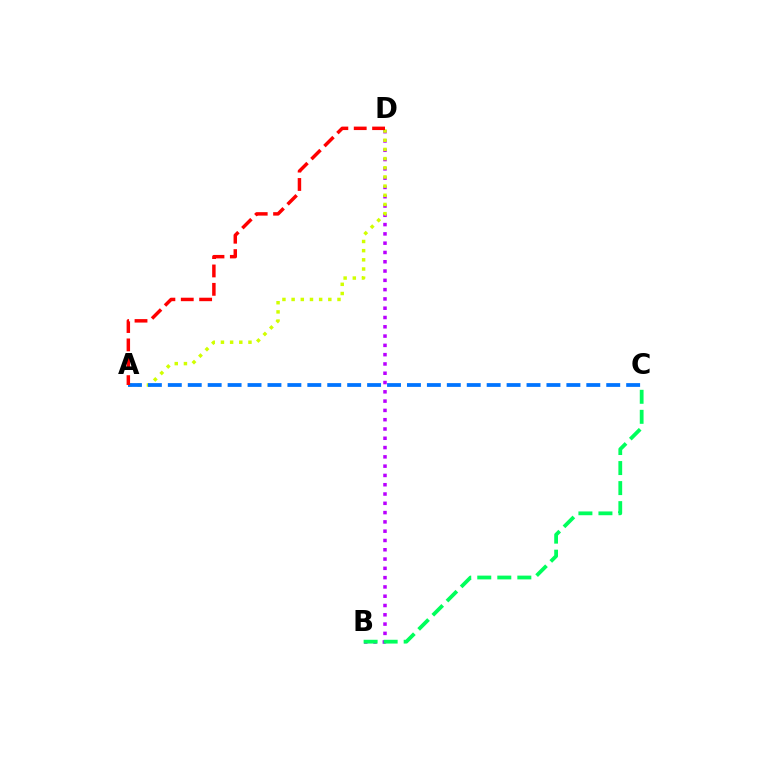{('B', 'D'): [{'color': '#b900ff', 'line_style': 'dotted', 'thickness': 2.52}], ('A', 'D'): [{'color': '#d1ff00', 'line_style': 'dotted', 'thickness': 2.49}, {'color': '#ff0000', 'line_style': 'dashed', 'thickness': 2.5}], ('A', 'C'): [{'color': '#0074ff', 'line_style': 'dashed', 'thickness': 2.71}], ('B', 'C'): [{'color': '#00ff5c', 'line_style': 'dashed', 'thickness': 2.72}]}